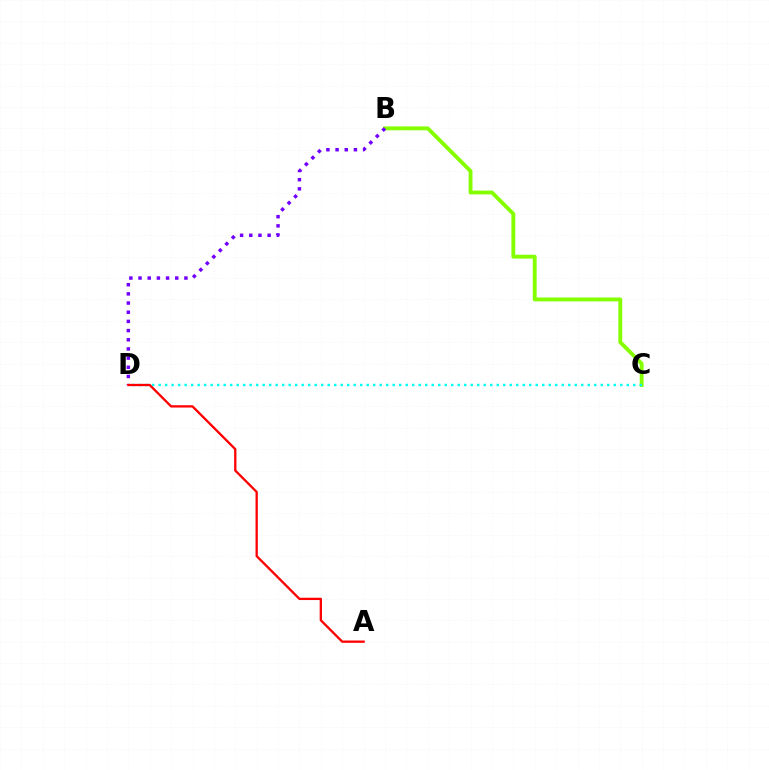{('B', 'C'): [{'color': '#84ff00', 'line_style': 'solid', 'thickness': 2.78}], ('B', 'D'): [{'color': '#7200ff', 'line_style': 'dotted', 'thickness': 2.49}], ('C', 'D'): [{'color': '#00fff6', 'line_style': 'dotted', 'thickness': 1.77}], ('A', 'D'): [{'color': '#ff0000', 'line_style': 'solid', 'thickness': 1.66}]}